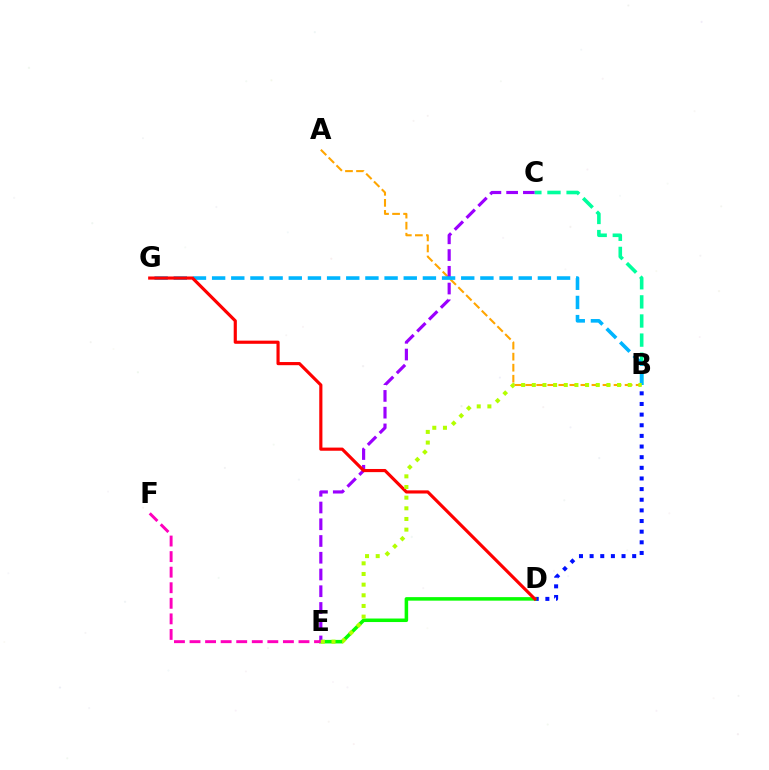{('A', 'B'): [{'color': '#ffa500', 'line_style': 'dashed', 'thickness': 1.5}], ('B', 'D'): [{'color': '#0010ff', 'line_style': 'dotted', 'thickness': 2.89}], ('D', 'E'): [{'color': '#08ff00', 'line_style': 'solid', 'thickness': 2.54}], ('C', 'E'): [{'color': '#9b00ff', 'line_style': 'dashed', 'thickness': 2.27}], ('B', 'C'): [{'color': '#00ff9d', 'line_style': 'dashed', 'thickness': 2.6}], ('E', 'F'): [{'color': '#ff00bd', 'line_style': 'dashed', 'thickness': 2.11}], ('B', 'G'): [{'color': '#00b5ff', 'line_style': 'dashed', 'thickness': 2.6}], ('D', 'G'): [{'color': '#ff0000', 'line_style': 'solid', 'thickness': 2.27}], ('B', 'E'): [{'color': '#b3ff00', 'line_style': 'dotted', 'thickness': 2.9}]}